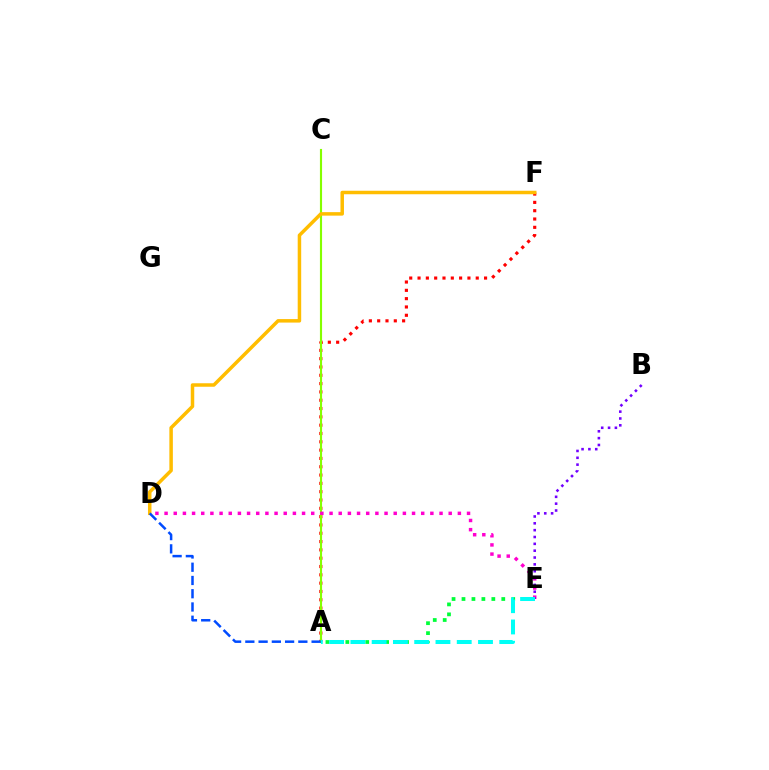{('A', 'F'): [{'color': '#ff0000', 'line_style': 'dotted', 'thickness': 2.26}], ('A', 'E'): [{'color': '#00ff39', 'line_style': 'dotted', 'thickness': 2.7}, {'color': '#00fff6', 'line_style': 'dashed', 'thickness': 2.89}], ('A', 'C'): [{'color': '#84ff00', 'line_style': 'solid', 'thickness': 1.54}], ('D', 'E'): [{'color': '#ff00cf', 'line_style': 'dotted', 'thickness': 2.49}], ('D', 'F'): [{'color': '#ffbd00', 'line_style': 'solid', 'thickness': 2.51}], ('B', 'E'): [{'color': '#7200ff', 'line_style': 'dotted', 'thickness': 1.86}], ('A', 'D'): [{'color': '#004bff', 'line_style': 'dashed', 'thickness': 1.8}]}